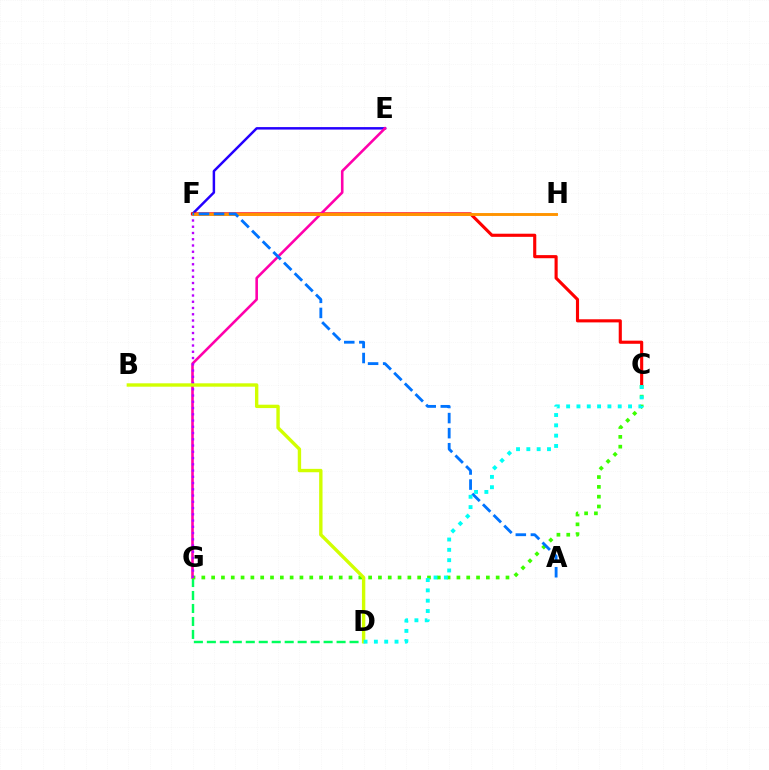{('D', 'G'): [{'color': '#00ff5c', 'line_style': 'dashed', 'thickness': 1.76}], ('E', 'F'): [{'color': '#2500ff', 'line_style': 'solid', 'thickness': 1.79}], ('C', 'F'): [{'color': '#ff0000', 'line_style': 'solid', 'thickness': 2.25}], ('E', 'G'): [{'color': '#ff00ac', 'line_style': 'solid', 'thickness': 1.87}], ('C', 'G'): [{'color': '#3dff00', 'line_style': 'dotted', 'thickness': 2.67}], ('F', 'G'): [{'color': '#b900ff', 'line_style': 'dotted', 'thickness': 1.7}], ('F', 'H'): [{'color': '#ff9400', 'line_style': 'solid', 'thickness': 2.09}], ('A', 'F'): [{'color': '#0074ff', 'line_style': 'dashed', 'thickness': 2.05}], ('B', 'D'): [{'color': '#d1ff00', 'line_style': 'solid', 'thickness': 2.43}], ('C', 'D'): [{'color': '#00fff6', 'line_style': 'dotted', 'thickness': 2.8}]}